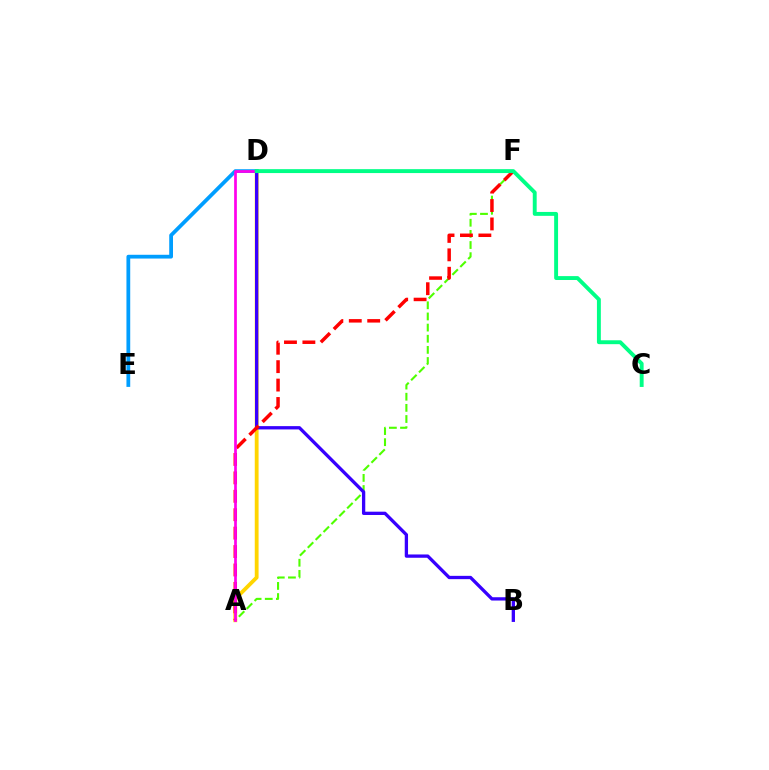{('A', 'F'): [{'color': '#4fff00', 'line_style': 'dashed', 'thickness': 1.51}, {'color': '#ff0000', 'line_style': 'dashed', 'thickness': 2.5}], ('A', 'D'): [{'color': '#ffd500', 'line_style': 'solid', 'thickness': 2.75}, {'color': '#ff00ed', 'line_style': 'solid', 'thickness': 1.96}], ('B', 'D'): [{'color': '#3700ff', 'line_style': 'solid', 'thickness': 2.38}], ('D', 'E'): [{'color': '#009eff', 'line_style': 'solid', 'thickness': 2.72}], ('C', 'D'): [{'color': '#00ff86', 'line_style': 'solid', 'thickness': 2.81}]}